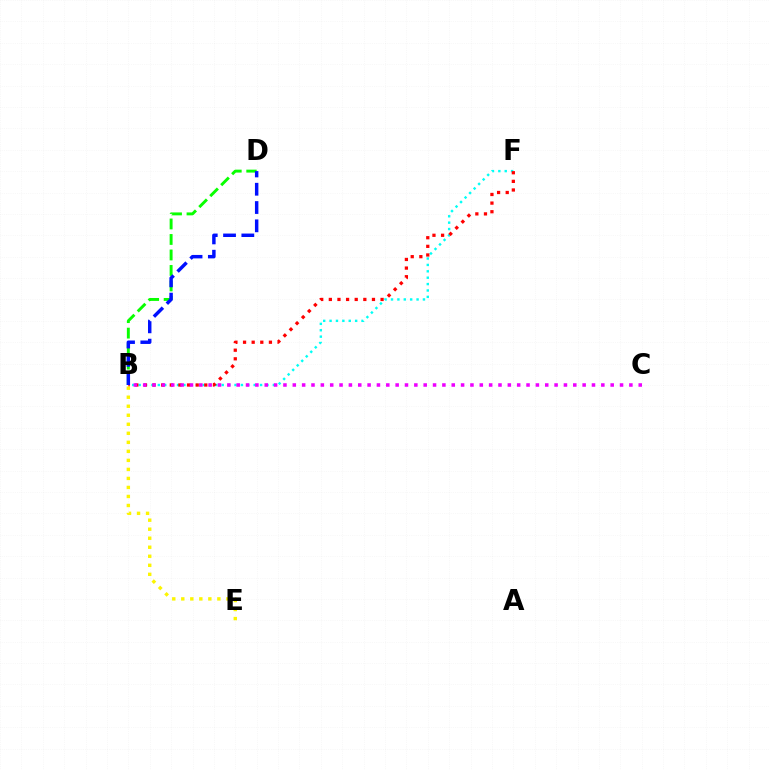{('B', 'F'): [{'color': '#00fff6', 'line_style': 'dotted', 'thickness': 1.74}, {'color': '#ff0000', 'line_style': 'dotted', 'thickness': 2.34}], ('B', 'D'): [{'color': '#08ff00', 'line_style': 'dashed', 'thickness': 2.1}, {'color': '#0010ff', 'line_style': 'dashed', 'thickness': 2.48}], ('B', 'E'): [{'color': '#fcf500', 'line_style': 'dotted', 'thickness': 2.45}], ('B', 'C'): [{'color': '#ee00ff', 'line_style': 'dotted', 'thickness': 2.54}]}